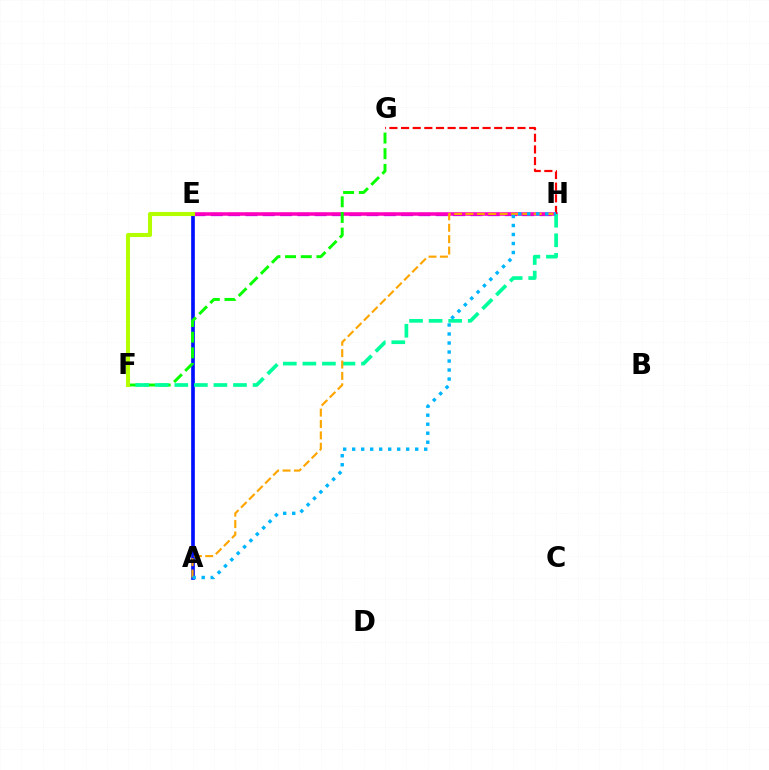{('A', 'E'): [{'color': '#0010ff', 'line_style': 'solid', 'thickness': 2.64}], ('E', 'H'): [{'color': '#9b00ff', 'line_style': 'dashed', 'thickness': 2.35}, {'color': '#ff00bd', 'line_style': 'solid', 'thickness': 2.54}], ('F', 'G'): [{'color': '#08ff00', 'line_style': 'dashed', 'thickness': 2.13}], ('F', 'H'): [{'color': '#00ff9d', 'line_style': 'dashed', 'thickness': 2.66}], ('G', 'H'): [{'color': '#ff0000', 'line_style': 'dashed', 'thickness': 1.58}], ('A', 'H'): [{'color': '#ffa500', 'line_style': 'dashed', 'thickness': 1.55}, {'color': '#00b5ff', 'line_style': 'dotted', 'thickness': 2.45}], ('E', 'F'): [{'color': '#b3ff00', 'line_style': 'solid', 'thickness': 2.94}]}